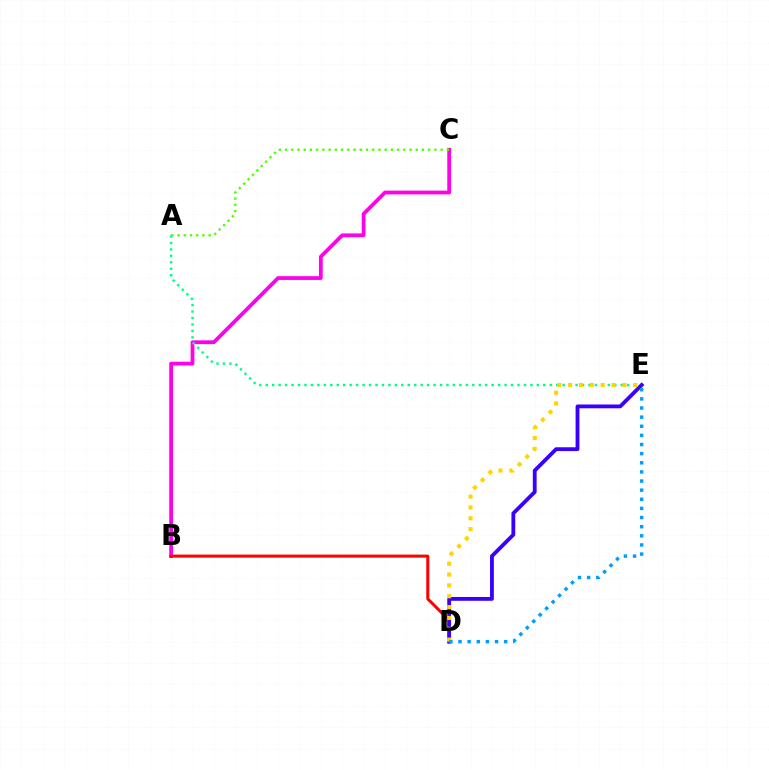{('B', 'C'): [{'color': '#ff00ed', 'line_style': 'solid', 'thickness': 2.71}], ('A', 'E'): [{'color': '#00ff86', 'line_style': 'dotted', 'thickness': 1.75}], ('A', 'C'): [{'color': '#4fff00', 'line_style': 'dotted', 'thickness': 1.69}], ('B', 'D'): [{'color': '#ff0000', 'line_style': 'solid', 'thickness': 2.18}], ('D', 'E'): [{'color': '#3700ff', 'line_style': 'solid', 'thickness': 2.74}, {'color': '#ffd500', 'line_style': 'dotted', 'thickness': 2.95}, {'color': '#009eff', 'line_style': 'dotted', 'thickness': 2.48}]}